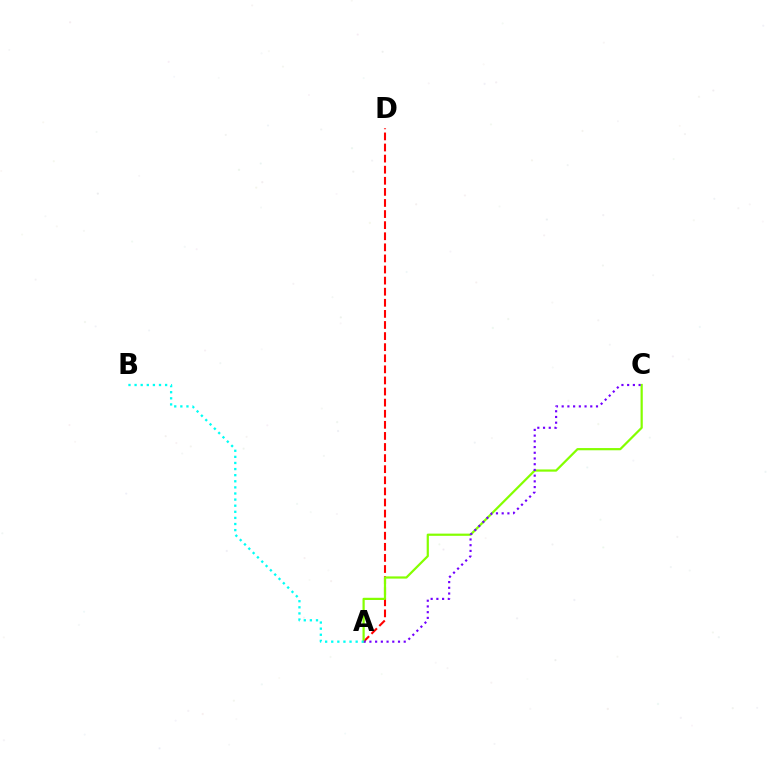{('A', 'D'): [{'color': '#ff0000', 'line_style': 'dashed', 'thickness': 1.51}], ('A', 'C'): [{'color': '#84ff00', 'line_style': 'solid', 'thickness': 1.59}, {'color': '#7200ff', 'line_style': 'dotted', 'thickness': 1.55}], ('A', 'B'): [{'color': '#00fff6', 'line_style': 'dotted', 'thickness': 1.66}]}